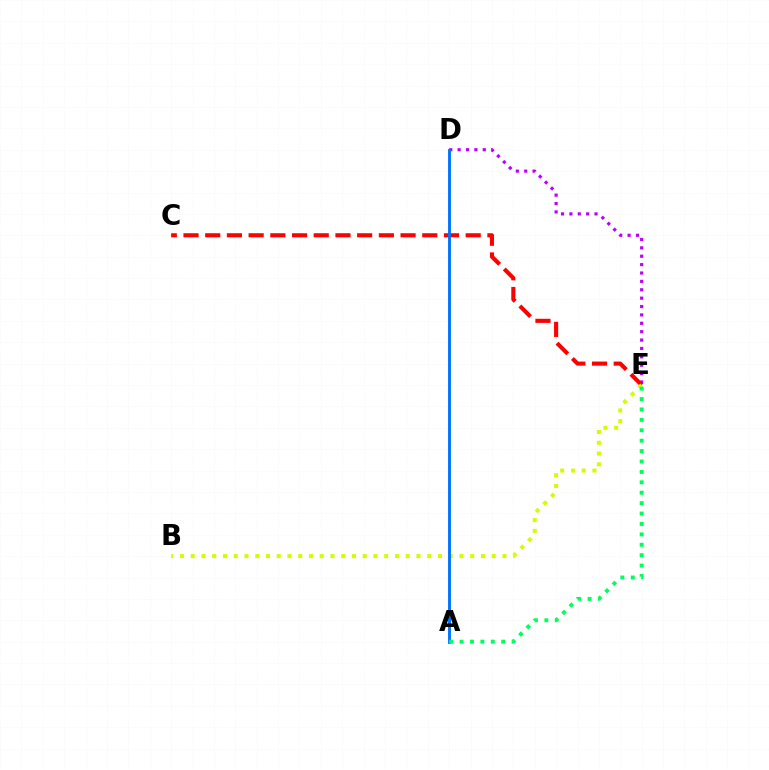{('D', 'E'): [{'color': '#b900ff', 'line_style': 'dotted', 'thickness': 2.28}], ('C', 'E'): [{'color': '#ff0000', 'line_style': 'dashed', 'thickness': 2.95}], ('B', 'E'): [{'color': '#d1ff00', 'line_style': 'dotted', 'thickness': 2.92}], ('A', 'D'): [{'color': '#0074ff', 'line_style': 'solid', 'thickness': 2.08}], ('A', 'E'): [{'color': '#00ff5c', 'line_style': 'dotted', 'thickness': 2.83}]}